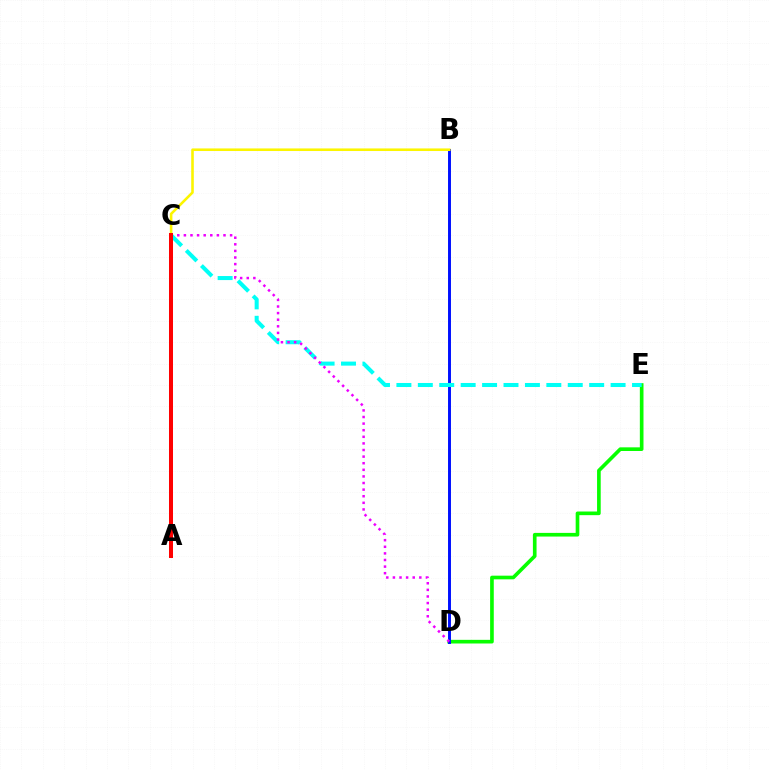{('D', 'E'): [{'color': '#08ff00', 'line_style': 'solid', 'thickness': 2.63}], ('B', 'D'): [{'color': '#0010ff', 'line_style': 'solid', 'thickness': 2.12}], ('B', 'C'): [{'color': '#fcf500', 'line_style': 'solid', 'thickness': 1.86}], ('C', 'E'): [{'color': '#00fff6', 'line_style': 'dashed', 'thickness': 2.91}], ('C', 'D'): [{'color': '#ee00ff', 'line_style': 'dotted', 'thickness': 1.79}], ('A', 'C'): [{'color': '#ff0000', 'line_style': 'solid', 'thickness': 2.88}]}